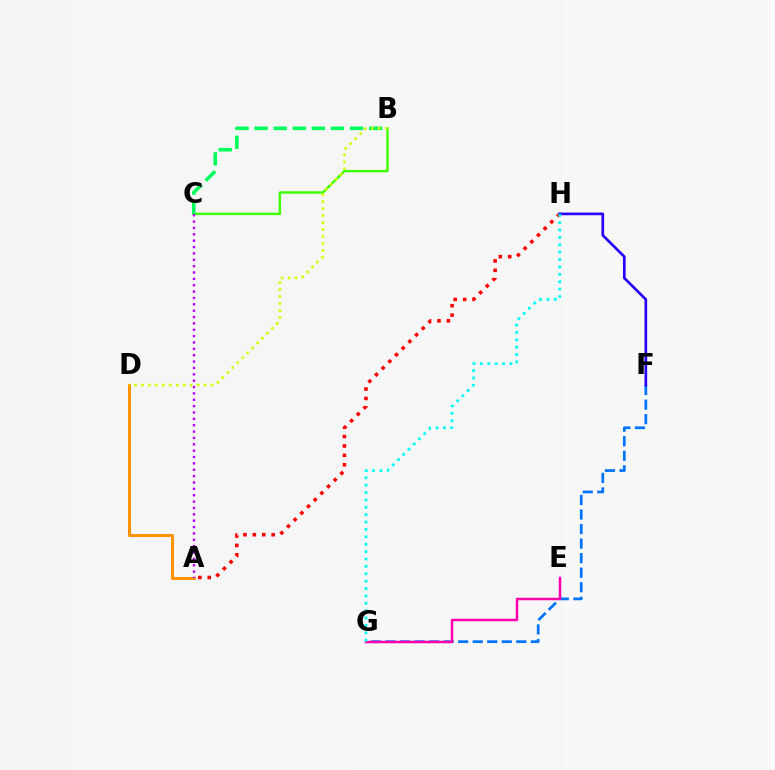{('A', 'H'): [{'color': '#ff0000', 'line_style': 'dotted', 'thickness': 2.56}], ('B', 'C'): [{'color': '#3dff00', 'line_style': 'solid', 'thickness': 1.73}, {'color': '#00ff5c', 'line_style': 'dashed', 'thickness': 2.59}], ('A', 'D'): [{'color': '#ff9400', 'line_style': 'solid', 'thickness': 2.17}], ('F', 'G'): [{'color': '#0074ff', 'line_style': 'dashed', 'thickness': 1.98}], ('A', 'C'): [{'color': '#b900ff', 'line_style': 'dotted', 'thickness': 1.73}], ('B', 'D'): [{'color': '#d1ff00', 'line_style': 'dotted', 'thickness': 1.89}], ('F', 'H'): [{'color': '#2500ff', 'line_style': 'solid', 'thickness': 1.93}], ('E', 'G'): [{'color': '#ff00ac', 'line_style': 'solid', 'thickness': 1.8}], ('G', 'H'): [{'color': '#00fff6', 'line_style': 'dotted', 'thickness': 2.01}]}